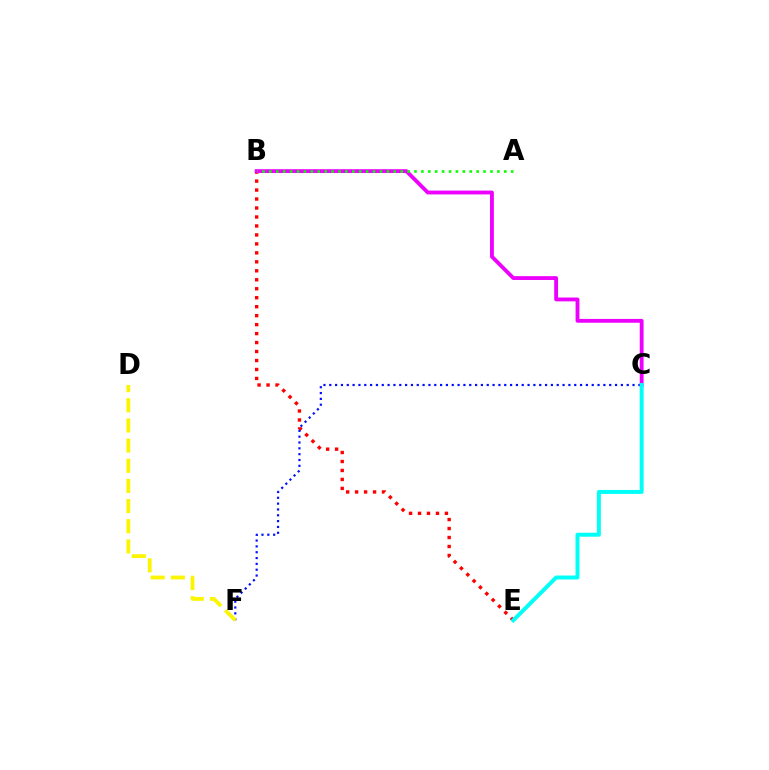{('B', 'E'): [{'color': '#ff0000', 'line_style': 'dotted', 'thickness': 2.44}], ('C', 'F'): [{'color': '#0010ff', 'line_style': 'dotted', 'thickness': 1.58}], ('B', 'C'): [{'color': '#ee00ff', 'line_style': 'solid', 'thickness': 2.75}], ('D', 'F'): [{'color': '#fcf500', 'line_style': 'dashed', 'thickness': 2.74}], ('C', 'E'): [{'color': '#00fff6', 'line_style': 'solid', 'thickness': 2.85}], ('A', 'B'): [{'color': '#08ff00', 'line_style': 'dotted', 'thickness': 1.88}]}